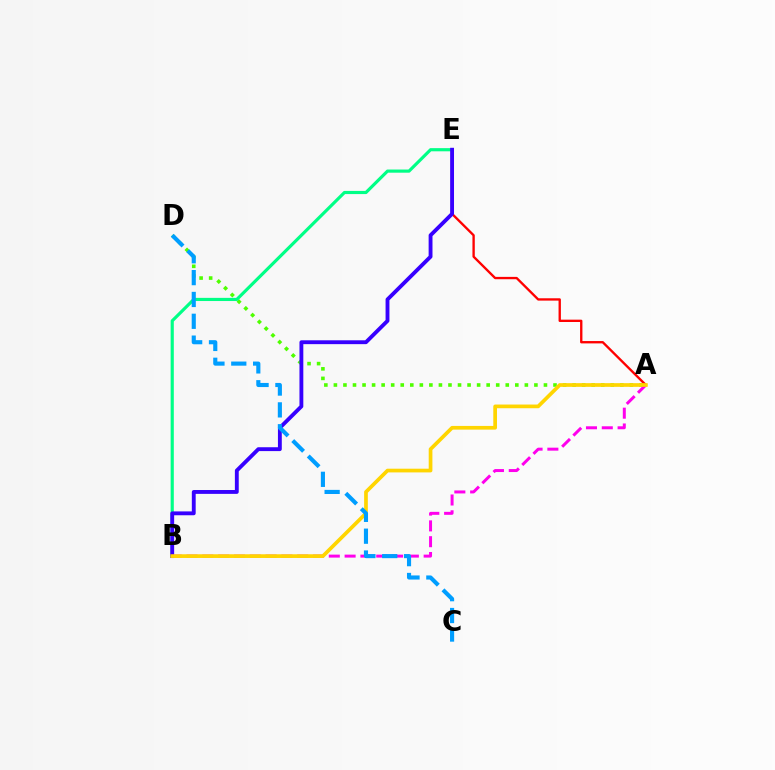{('A', 'D'): [{'color': '#4fff00', 'line_style': 'dotted', 'thickness': 2.59}], ('A', 'E'): [{'color': '#ff0000', 'line_style': 'solid', 'thickness': 1.69}], ('B', 'E'): [{'color': '#00ff86', 'line_style': 'solid', 'thickness': 2.28}, {'color': '#3700ff', 'line_style': 'solid', 'thickness': 2.78}], ('A', 'B'): [{'color': '#ff00ed', 'line_style': 'dashed', 'thickness': 2.15}, {'color': '#ffd500', 'line_style': 'solid', 'thickness': 2.66}], ('C', 'D'): [{'color': '#009eff', 'line_style': 'dashed', 'thickness': 2.97}]}